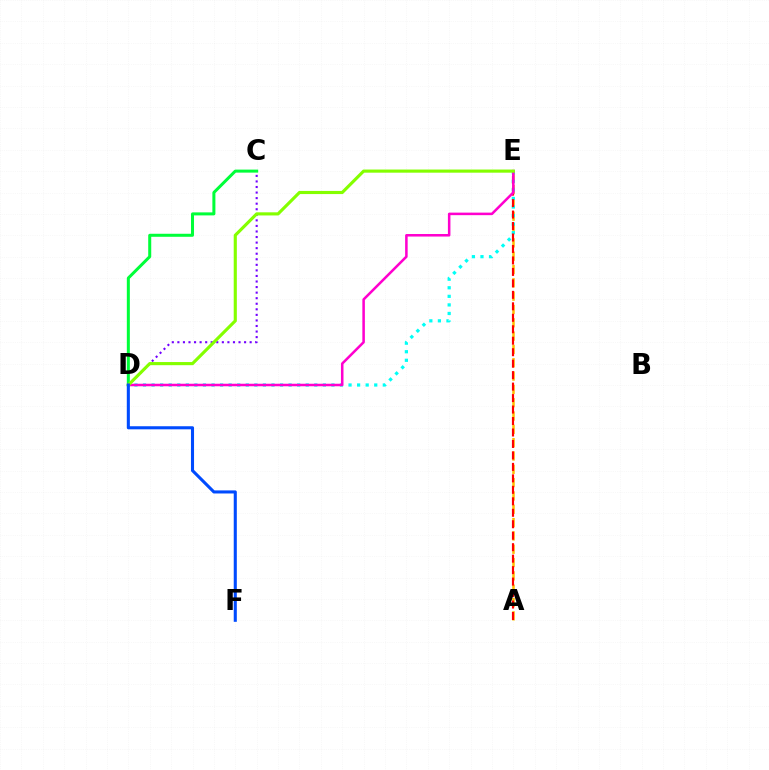{('C', 'D'): [{'color': '#7200ff', 'line_style': 'dotted', 'thickness': 1.51}, {'color': '#00ff39', 'line_style': 'solid', 'thickness': 2.18}], ('A', 'E'): [{'color': '#ffbd00', 'line_style': 'dashed', 'thickness': 1.81}, {'color': '#ff0000', 'line_style': 'dashed', 'thickness': 1.56}], ('D', 'E'): [{'color': '#00fff6', 'line_style': 'dotted', 'thickness': 2.33}, {'color': '#ff00cf', 'line_style': 'solid', 'thickness': 1.83}, {'color': '#84ff00', 'line_style': 'solid', 'thickness': 2.26}], ('D', 'F'): [{'color': '#004bff', 'line_style': 'solid', 'thickness': 2.21}]}